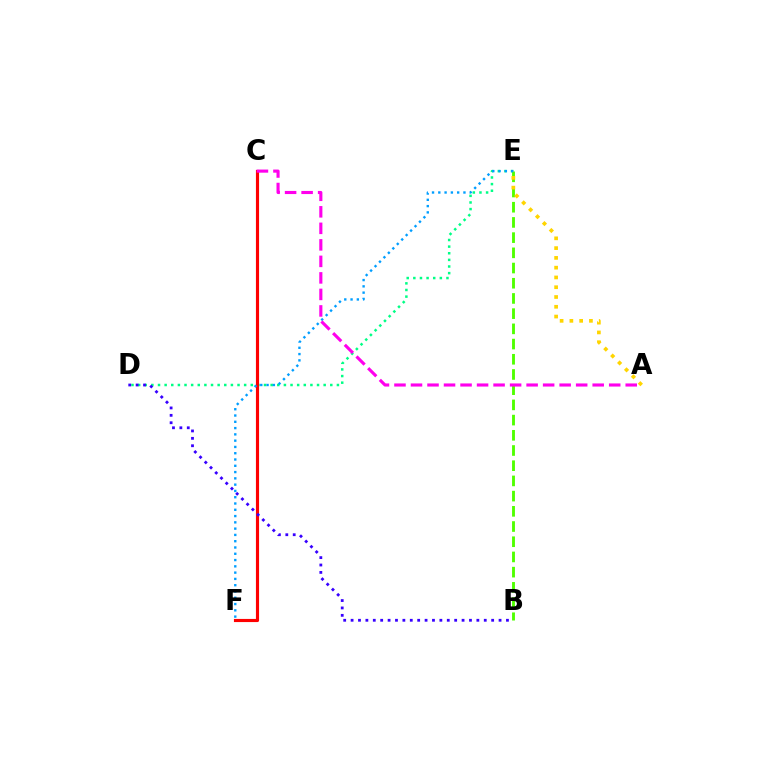{('D', 'E'): [{'color': '#00ff86', 'line_style': 'dotted', 'thickness': 1.8}], ('B', 'E'): [{'color': '#4fff00', 'line_style': 'dashed', 'thickness': 2.07}], ('C', 'F'): [{'color': '#ff0000', 'line_style': 'solid', 'thickness': 2.26}], ('B', 'D'): [{'color': '#3700ff', 'line_style': 'dotted', 'thickness': 2.01}], ('E', 'F'): [{'color': '#009eff', 'line_style': 'dotted', 'thickness': 1.71}], ('A', 'C'): [{'color': '#ff00ed', 'line_style': 'dashed', 'thickness': 2.24}], ('A', 'E'): [{'color': '#ffd500', 'line_style': 'dotted', 'thickness': 2.66}]}